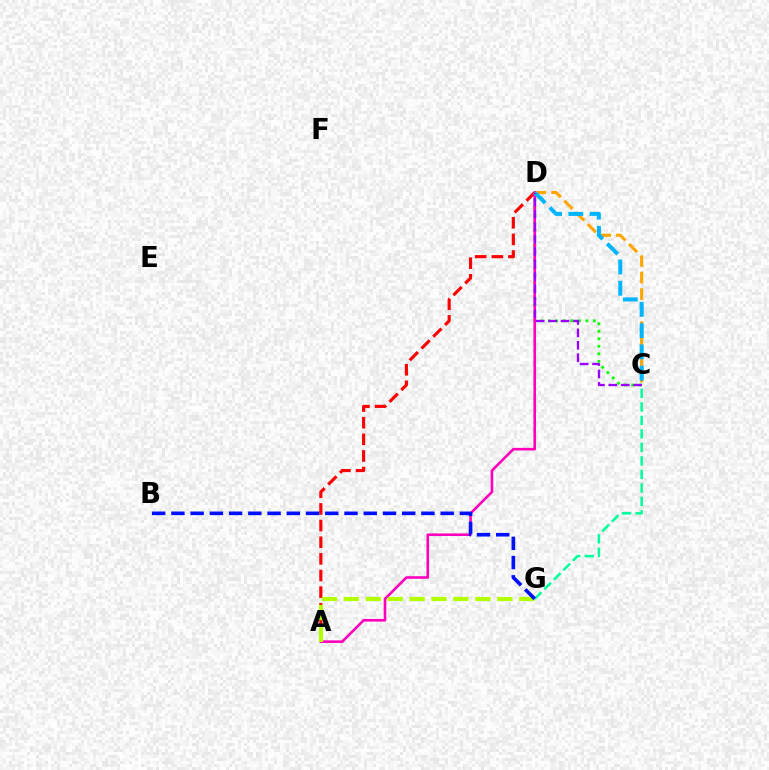{('C', 'G'): [{'color': '#00ff9d', 'line_style': 'dashed', 'thickness': 1.83}], ('C', 'D'): [{'color': '#ffa500', 'line_style': 'dashed', 'thickness': 2.24}, {'color': '#08ff00', 'line_style': 'dotted', 'thickness': 2.04}, {'color': '#00b5ff', 'line_style': 'dashed', 'thickness': 2.89}, {'color': '#9b00ff', 'line_style': 'dashed', 'thickness': 1.69}], ('A', 'D'): [{'color': '#ff0000', 'line_style': 'dashed', 'thickness': 2.26}, {'color': '#ff00bd', 'line_style': 'solid', 'thickness': 1.89}], ('A', 'G'): [{'color': '#b3ff00', 'line_style': 'dashed', 'thickness': 2.98}], ('B', 'G'): [{'color': '#0010ff', 'line_style': 'dashed', 'thickness': 2.61}]}